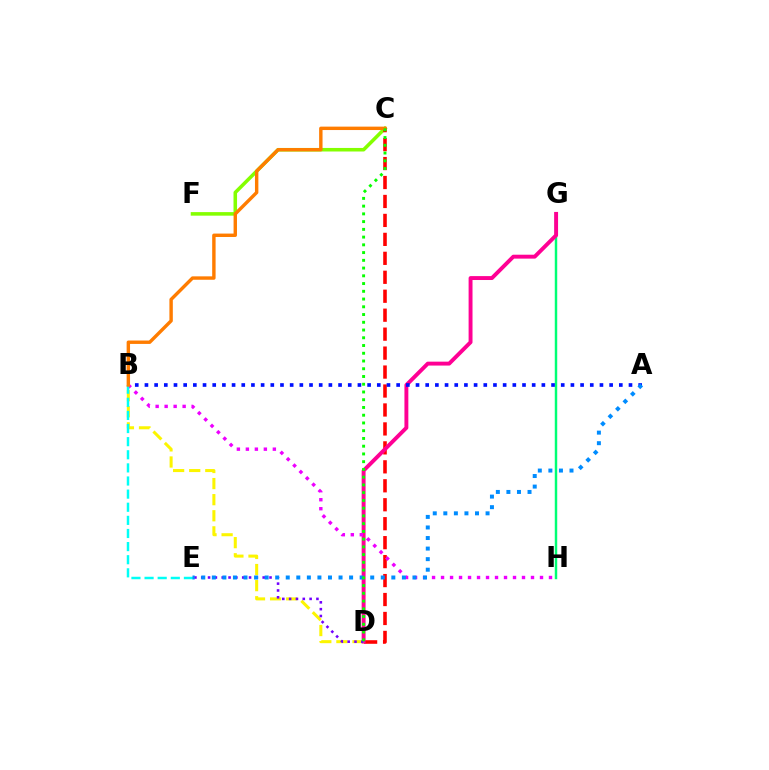{('C', 'F'): [{'color': '#84ff00', 'line_style': 'solid', 'thickness': 2.56}], ('C', 'D'): [{'color': '#ff0000', 'line_style': 'dashed', 'thickness': 2.58}, {'color': '#08ff00', 'line_style': 'dotted', 'thickness': 2.1}], ('G', 'H'): [{'color': '#00ff74', 'line_style': 'solid', 'thickness': 1.77}], ('D', 'G'): [{'color': '#ff0094', 'line_style': 'solid', 'thickness': 2.82}], ('B', 'H'): [{'color': '#ee00ff', 'line_style': 'dotted', 'thickness': 2.44}], ('B', 'D'): [{'color': '#fcf500', 'line_style': 'dashed', 'thickness': 2.19}], ('A', 'B'): [{'color': '#0010ff', 'line_style': 'dotted', 'thickness': 2.63}], ('B', 'E'): [{'color': '#00fff6', 'line_style': 'dashed', 'thickness': 1.78}], ('B', 'C'): [{'color': '#ff7c00', 'line_style': 'solid', 'thickness': 2.46}], ('D', 'E'): [{'color': '#7200ff', 'line_style': 'dotted', 'thickness': 1.86}], ('A', 'E'): [{'color': '#008cff', 'line_style': 'dotted', 'thickness': 2.87}]}